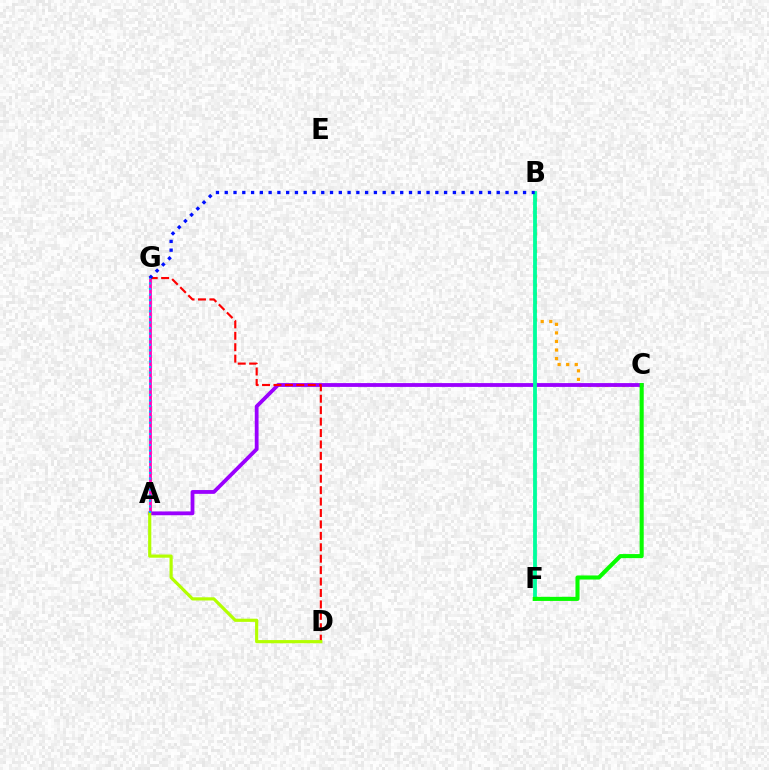{('B', 'C'): [{'color': '#ffa500', 'line_style': 'dotted', 'thickness': 2.33}], ('A', 'G'): [{'color': '#ff00bd', 'line_style': 'solid', 'thickness': 2.0}, {'color': '#00b5ff', 'line_style': 'dotted', 'thickness': 1.51}], ('A', 'C'): [{'color': '#9b00ff', 'line_style': 'solid', 'thickness': 2.74}], ('D', 'G'): [{'color': '#ff0000', 'line_style': 'dashed', 'thickness': 1.55}], ('B', 'F'): [{'color': '#00ff9d', 'line_style': 'solid', 'thickness': 2.74}], ('B', 'G'): [{'color': '#0010ff', 'line_style': 'dotted', 'thickness': 2.38}], ('C', 'F'): [{'color': '#08ff00', 'line_style': 'solid', 'thickness': 2.94}], ('A', 'D'): [{'color': '#b3ff00', 'line_style': 'solid', 'thickness': 2.29}]}